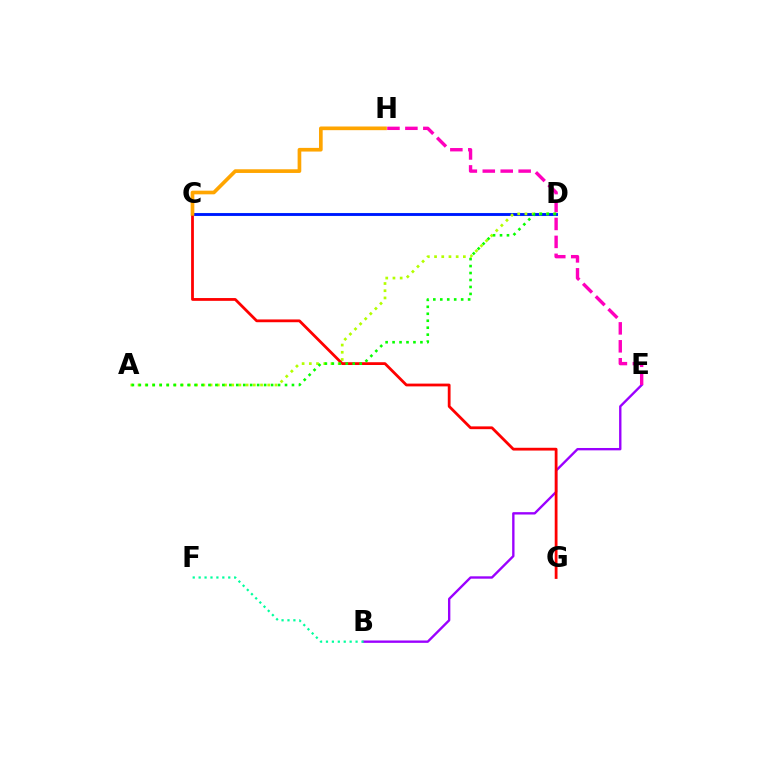{('B', 'E'): [{'color': '#9b00ff', 'line_style': 'solid', 'thickness': 1.7}], ('C', 'D'): [{'color': '#00b5ff', 'line_style': 'solid', 'thickness': 2.19}, {'color': '#0010ff', 'line_style': 'solid', 'thickness': 1.93}], ('B', 'F'): [{'color': '#00ff9d', 'line_style': 'dotted', 'thickness': 1.61}], ('A', 'D'): [{'color': '#b3ff00', 'line_style': 'dotted', 'thickness': 1.96}, {'color': '#08ff00', 'line_style': 'dotted', 'thickness': 1.89}], ('C', 'G'): [{'color': '#ff0000', 'line_style': 'solid', 'thickness': 2.01}], ('E', 'H'): [{'color': '#ff00bd', 'line_style': 'dashed', 'thickness': 2.44}], ('C', 'H'): [{'color': '#ffa500', 'line_style': 'solid', 'thickness': 2.64}]}